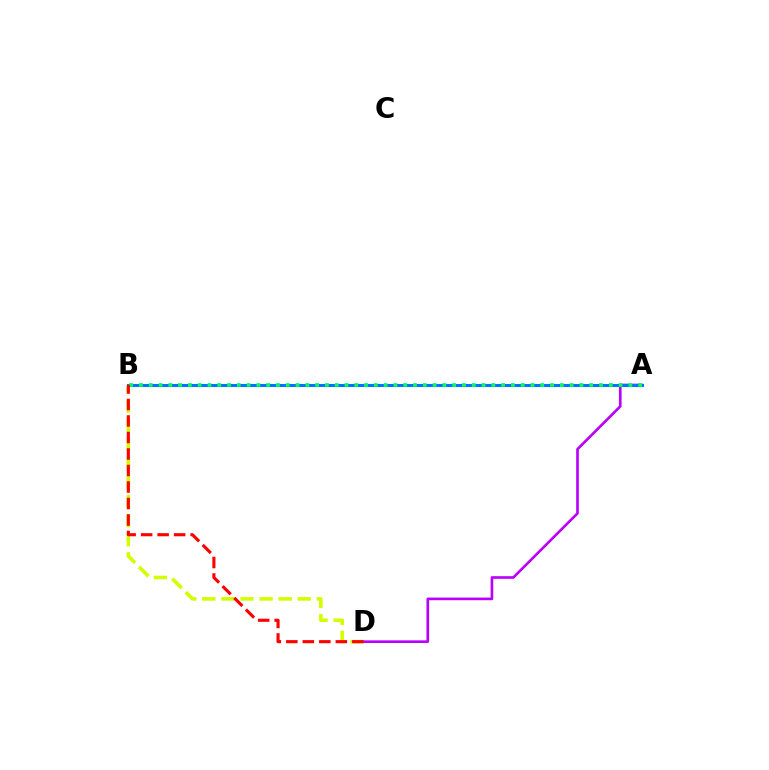{('B', 'D'): [{'color': '#d1ff00', 'line_style': 'dashed', 'thickness': 2.59}, {'color': '#ff0000', 'line_style': 'dashed', 'thickness': 2.24}], ('A', 'D'): [{'color': '#b900ff', 'line_style': 'solid', 'thickness': 1.91}], ('A', 'B'): [{'color': '#0074ff', 'line_style': 'solid', 'thickness': 2.19}, {'color': '#00ff5c', 'line_style': 'dotted', 'thickness': 2.66}]}